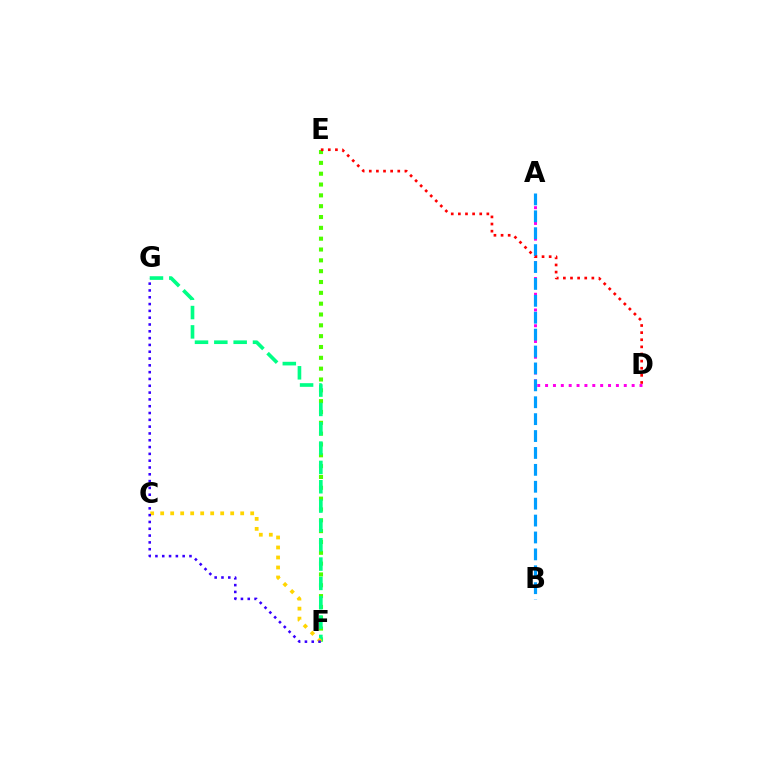{('E', 'F'): [{'color': '#4fff00', 'line_style': 'dotted', 'thickness': 2.94}], ('A', 'D'): [{'color': '#ff00ed', 'line_style': 'dotted', 'thickness': 2.14}], ('F', 'G'): [{'color': '#00ff86', 'line_style': 'dashed', 'thickness': 2.63}, {'color': '#3700ff', 'line_style': 'dotted', 'thickness': 1.85}], ('C', 'F'): [{'color': '#ffd500', 'line_style': 'dotted', 'thickness': 2.72}], ('A', 'B'): [{'color': '#009eff', 'line_style': 'dashed', 'thickness': 2.3}], ('D', 'E'): [{'color': '#ff0000', 'line_style': 'dotted', 'thickness': 1.93}]}